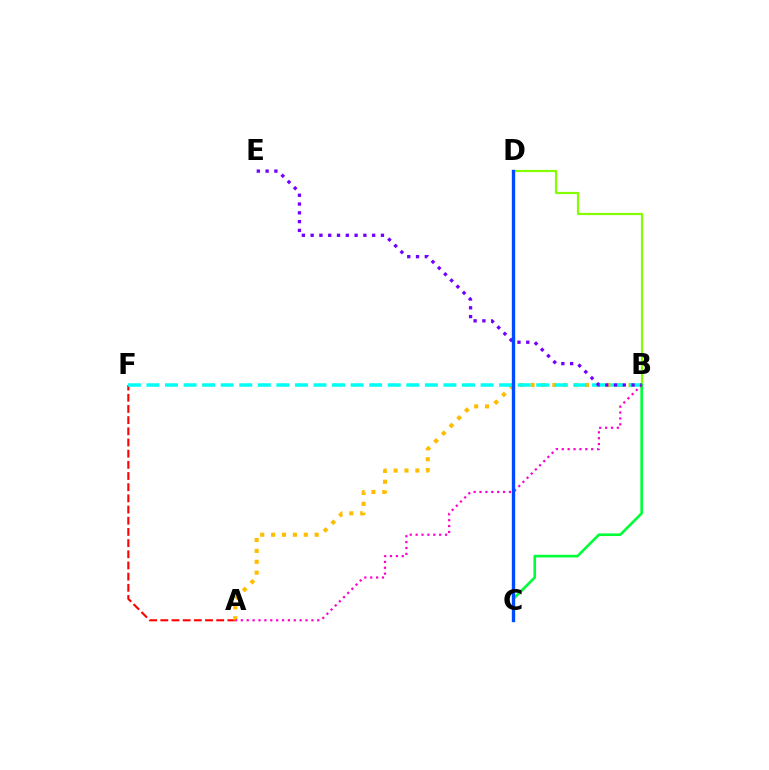{('B', 'D'): [{'color': '#84ff00', 'line_style': 'solid', 'thickness': 1.58}], ('A', 'F'): [{'color': '#ff0000', 'line_style': 'dashed', 'thickness': 1.52}], ('A', 'B'): [{'color': '#ffbd00', 'line_style': 'dotted', 'thickness': 2.96}, {'color': '#ff00cf', 'line_style': 'dotted', 'thickness': 1.6}], ('B', 'F'): [{'color': '#00fff6', 'line_style': 'dashed', 'thickness': 2.52}], ('B', 'C'): [{'color': '#00ff39', 'line_style': 'solid', 'thickness': 1.89}], ('B', 'E'): [{'color': '#7200ff', 'line_style': 'dotted', 'thickness': 2.39}], ('C', 'D'): [{'color': '#004bff', 'line_style': 'solid', 'thickness': 2.42}]}